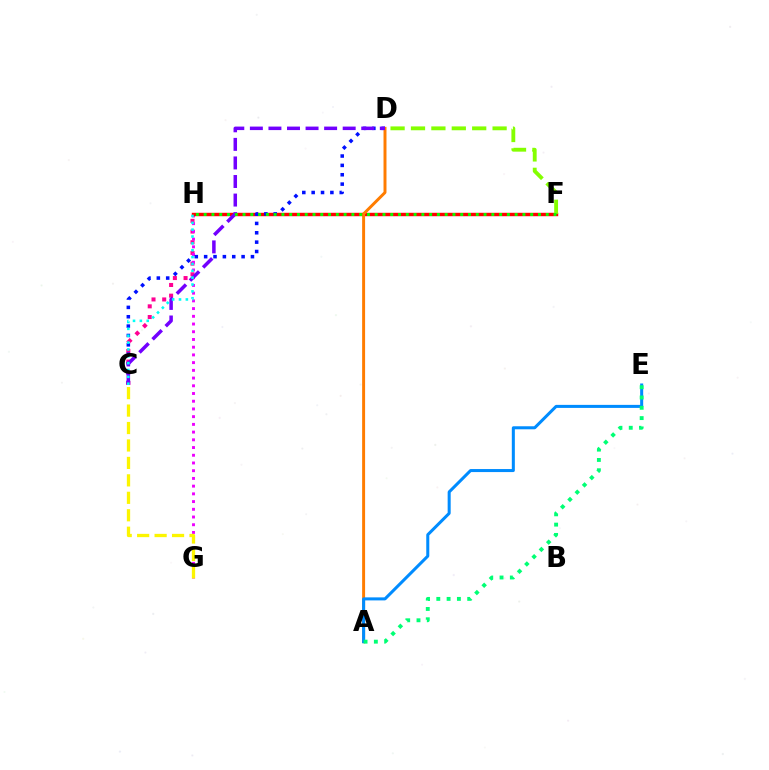{('C', 'H'): [{'color': '#ff0094', 'line_style': 'dotted', 'thickness': 2.9}, {'color': '#00fff6', 'line_style': 'dotted', 'thickness': 1.86}], ('G', 'H'): [{'color': '#ee00ff', 'line_style': 'dotted', 'thickness': 2.1}], ('F', 'H'): [{'color': '#ff0000', 'line_style': 'solid', 'thickness': 2.46}, {'color': '#08ff00', 'line_style': 'dotted', 'thickness': 2.11}], ('C', 'D'): [{'color': '#0010ff', 'line_style': 'dotted', 'thickness': 2.54}, {'color': '#7200ff', 'line_style': 'dashed', 'thickness': 2.52}], ('A', 'D'): [{'color': '#ff7c00', 'line_style': 'solid', 'thickness': 2.13}], ('D', 'F'): [{'color': '#84ff00', 'line_style': 'dashed', 'thickness': 2.77}], ('A', 'E'): [{'color': '#008cff', 'line_style': 'solid', 'thickness': 2.18}, {'color': '#00ff74', 'line_style': 'dotted', 'thickness': 2.8}], ('C', 'G'): [{'color': '#fcf500', 'line_style': 'dashed', 'thickness': 2.37}]}